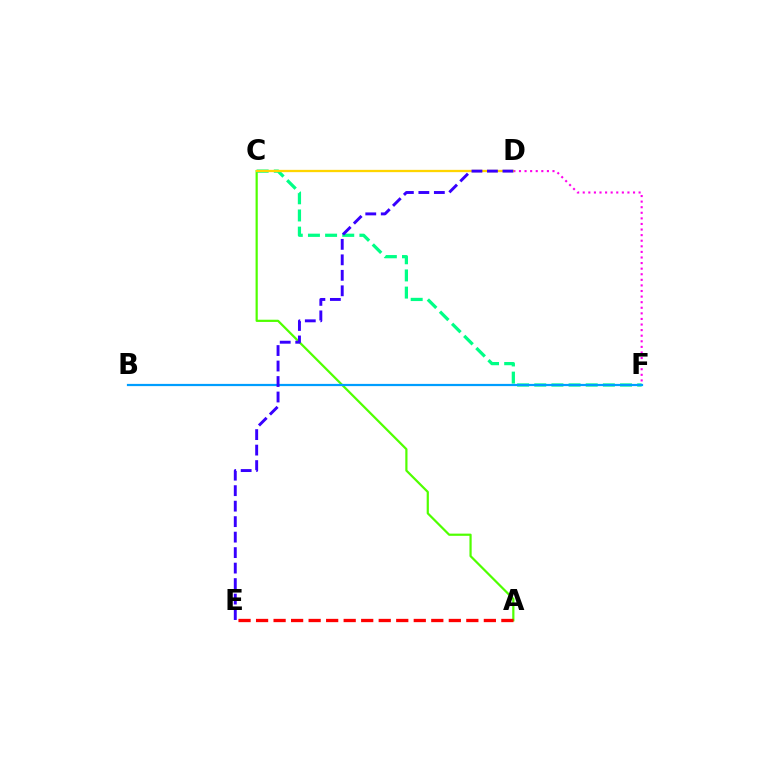{('D', 'F'): [{'color': '#ff00ed', 'line_style': 'dotted', 'thickness': 1.52}], ('A', 'C'): [{'color': '#4fff00', 'line_style': 'solid', 'thickness': 1.59}], ('C', 'F'): [{'color': '#00ff86', 'line_style': 'dashed', 'thickness': 2.33}], ('B', 'F'): [{'color': '#009eff', 'line_style': 'solid', 'thickness': 1.59}], ('C', 'D'): [{'color': '#ffd500', 'line_style': 'solid', 'thickness': 1.65}], ('D', 'E'): [{'color': '#3700ff', 'line_style': 'dashed', 'thickness': 2.1}], ('A', 'E'): [{'color': '#ff0000', 'line_style': 'dashed', 'thickness': 2.38}]}